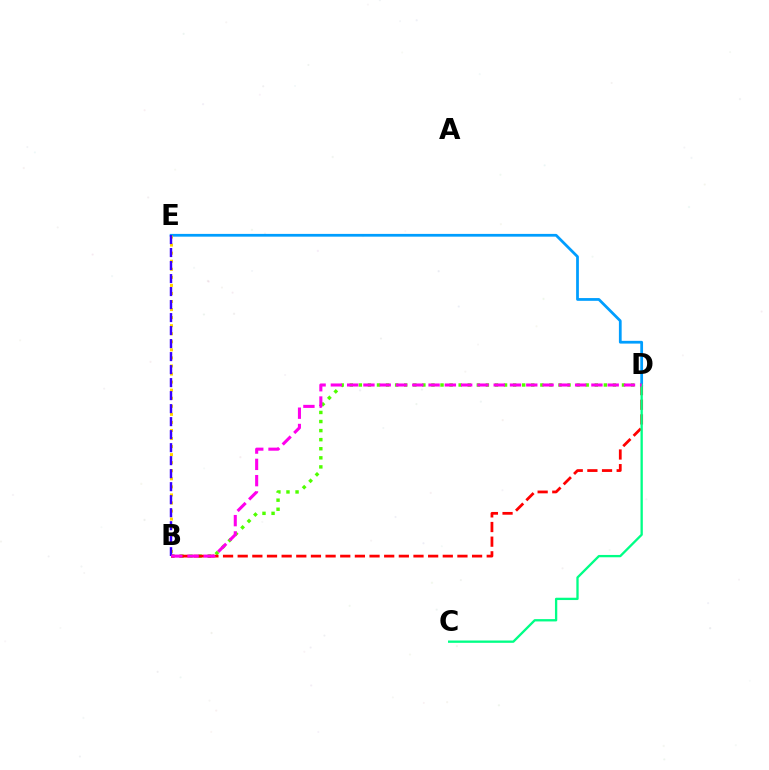{('B', 'D'): [{'color': '#4fff00', 'line_style': 'dotted', 'thickness': 2.47}, {'color': '#ff0000', 'line_style': 'dashed', 'thickness': 1.99}, {'color': '#ff00ed', 'line_style': 'dashed', 'thickness': 2.21}], ('D', 'E'): [{'color': '#009eff', 'line_style': 'solid', 'thickness': 1.99}], ('B', 'E'): [{'color': '#ffd500', 'line_style': 'dotted', 'thickness': 2.19}, {'color': '#3700ff', 'line_style': 'dashed', 'thickness': 1.77}], ('C', 'D'): [{'color': '#00ff86', 'line_style': 'solid', 'thickness': 1.67}]}